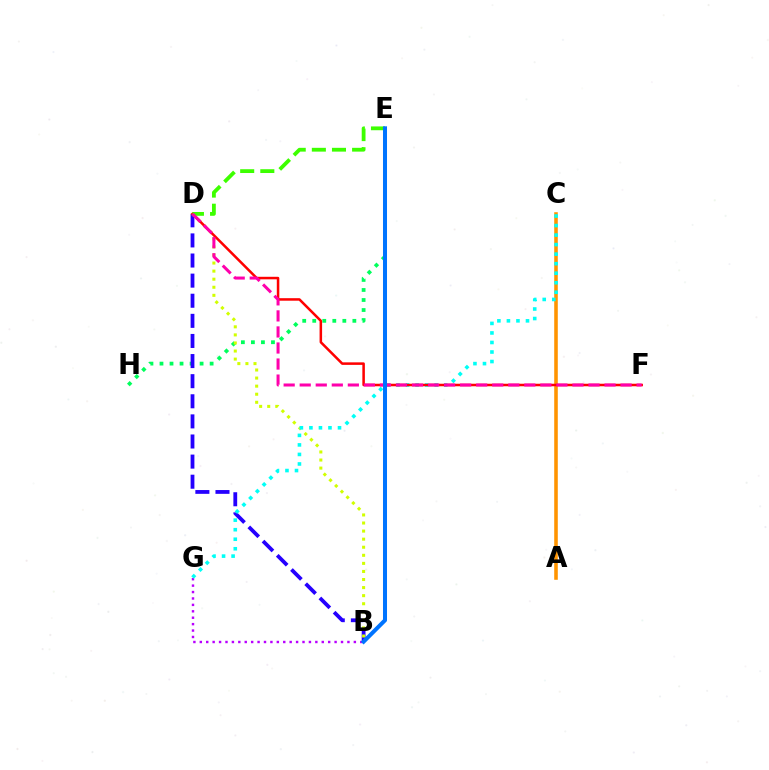{('E', 'H'): [{'color': '#00ff5c', 'line_style': 'dotted', 'thickness': 2.72}], ('B', 'D'): [{'color': '#2500ff', 'line_style': 'dashed', 'thickness': 2.73}, {'color': '#d1ff00', 'line_style': 'dotted', 'thickness': 2.19}], ('B', 'G'): [{'color': '#b900ff', 'line_style': 'dotted', 'thickness': 1.74}], ('A', 'C'): [{'color': '#ff9400', 'line_style': 'solid', 'thickness': 2.57}], ('C', 'G'): [{'color': '#00fff6', 'line_style': 'dotted', 'thickness': 2.59}], ('D', 'F'): [{'color': '#ff0000', 'line_style': 'solid', 'thickness': 1.82}, {'color': '#ff00ac', 'line_style': 'dashed', 'thickness': 2.18}], ('D', 'E'): [{'color': '#3dff00', 'line_style': 'dashed', 'thickness': 2.73}], ('B', 'E'): [{'color': '#0074ff', 'line_style': 'solid', 'thickness': 2.89}]}